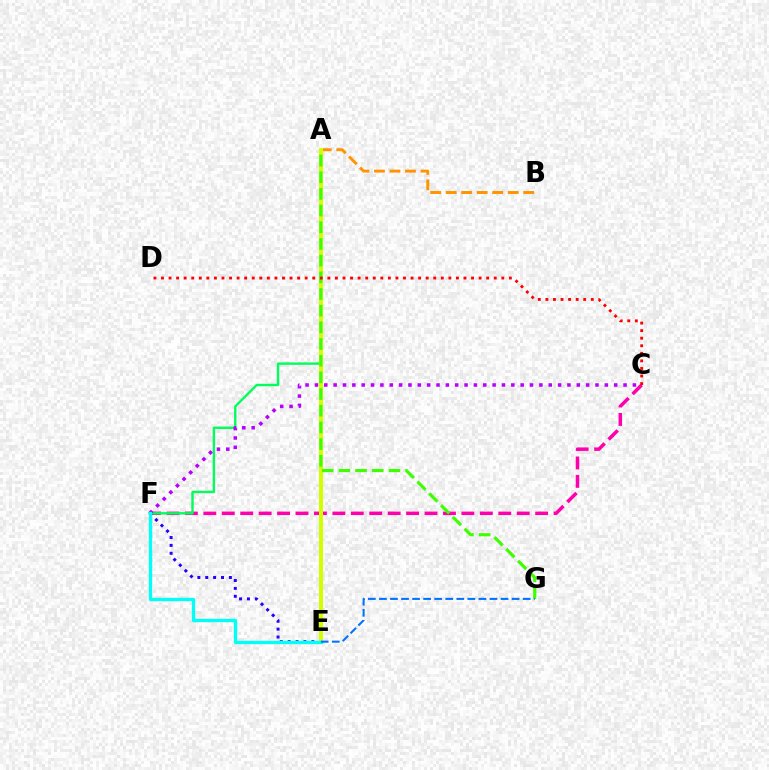{('C', 'F'): [{'color': '#ff00ac', 'line_style': 'dashed', 'thickness': 2.5}, {'color': '#b900ff', 'line_style': 'dotted', 'thickness': 2.54}], ('E', 'F'): [{'color': '#2500ff', 'line_style': 'dotted', 'thickness': 2.14}, {'color': '#00fff6', 'line_style': 'solid', 'thickness': 2.39}], ('A', 'B'): [{'color': '#ff9400', 'line_style': 'dashed', 'thickness': 2.11}], ('A', 'F'): [{'color': '#00ff5c', 'line_style': 'solid', 'thickness': 1.73}], ('A', 'E'): [{'color': '#d1ff00', 'line_style': 'solid', 'thickness': 2.92}], ('A', 'G'): [{'color': '#3dff00', 'line_style': 'dashed', 'thickness': 2.27}], ('E', 'G'): [{'color': '#0074ff', 'line_style': 'dashed', 'thickness': 1.5}], ('C', 'D'): [{'color': '#ff0000', 'line_style': 'dotted', 'thickness': 2.05}]}